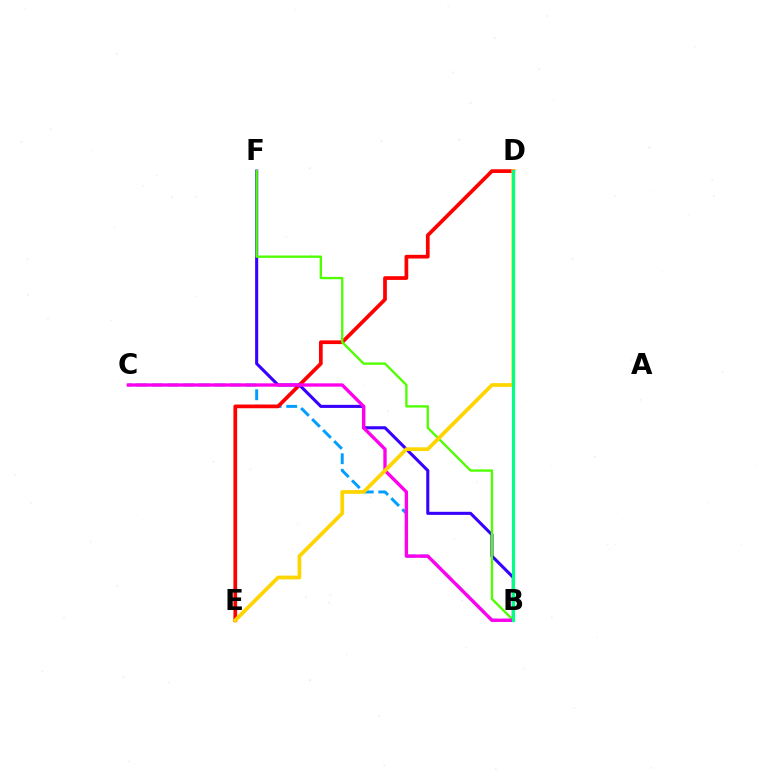{('B', 'C'): [{'color': '#009eff', 'line_style': 'dashed', 'thickness': 2.11}, {'color': '#ff00ed', 'line_style': 'solid', 'thickness': 2.41}], ('D', 'E'): [{'color': '#ff0000', 'line_style': 'solid', 'thickness': 2.68}, {'color': '#ffd500', 'line_style': 'solid', 'thickness': 2.68}], ('B', 'F'): [{'color': '#3700ff', 'line_style': 'solid', 'thickness': 2.21}, {'color': '#4fff00', 'line_style': 'solid', 'thickness': 1.68}], ('B', 'D'): [{'color': '#00ff86', 'line_style': 'solid', 'thickness': 2.26}]}